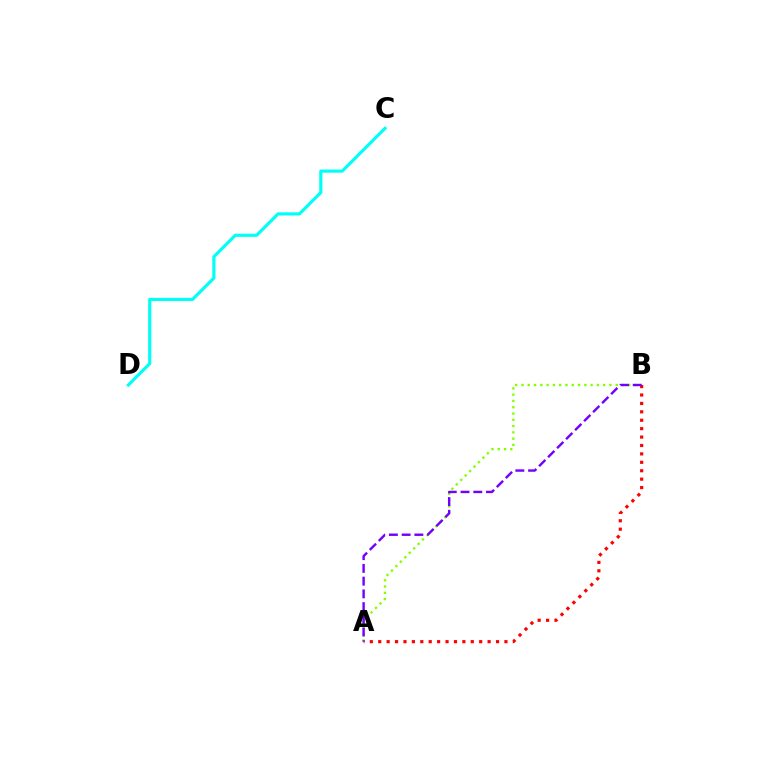{('A', 'B'): [{'color': '#84ff00', 'line_style': 'dotted', 'thickness': 1.71}, {'color': '#ff0000', 'line_style': 'dotted', 'thickness': 2.29}, {'color': '#7200ff', 'line_style': 'dashed', 'thickness': 1.73}], ('C', 'D'): [{'color': '#00fff6', 'line_style': 'solid', 'thickness': 2.28}]}